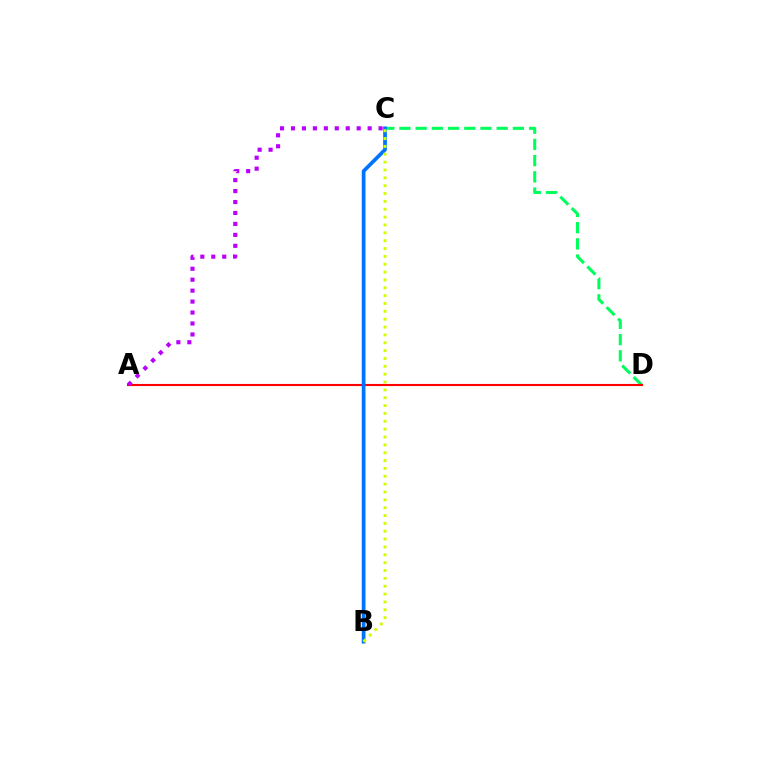{('C', 'D'): [{'color': '#00ff5c', 'line_style': 'dashed', 'thickness': 2.2}], ('A', 'D'): [{'color': '#ff0000', 'line_style': 'solid', 'thickness': 1.52}], ('A', 'C'): [{'color': '#b900ff', 'line_style': 'dotted', 'thickness': 2.98}], ('B', 'C'): [{'color': '#0074ff', 'line_style': 'solid', 'thickness': 2.67}, {'color': '#d1ff00', 'line_style': 'dotted', 'thickness': 2.13}]}